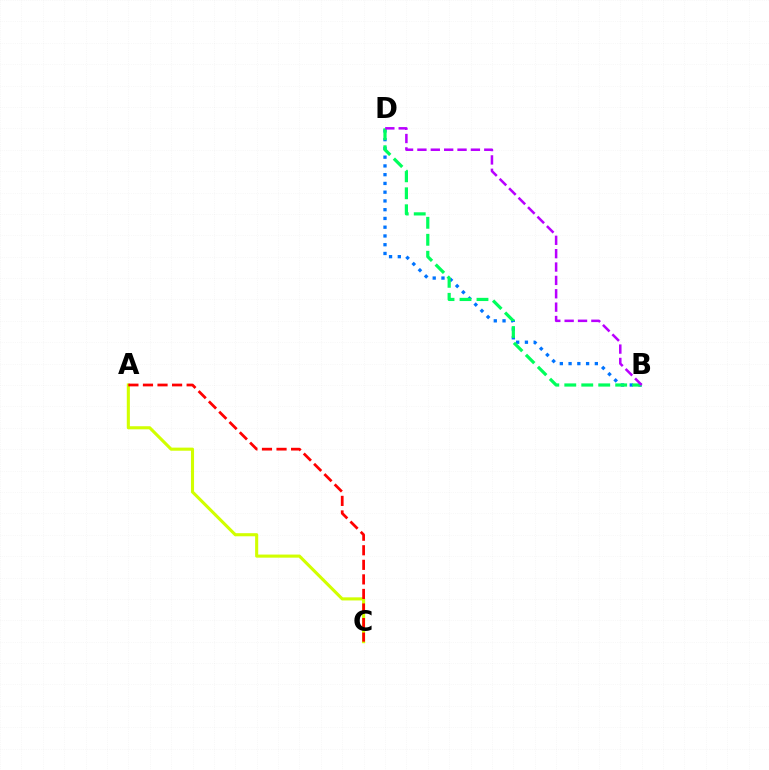{('A', 'C'): [{'color': '#d1ff00', 'line_style': 'solid', 'thickness': 2.23}, {'color': '#ff0000', 'line_style': 'dashed', 'thickness': 1.98}], ('B', 'D'): [{'color': '#0074ff', 'line_style': 'dotted', 'thickness': 2.38}, {'color': '#00ff5c', 'line_style': 'dashed', 'thickness': 2.31}, {'color': '#b900ff', 'line_style': 'dashed', 'thickness': 1.82}]}